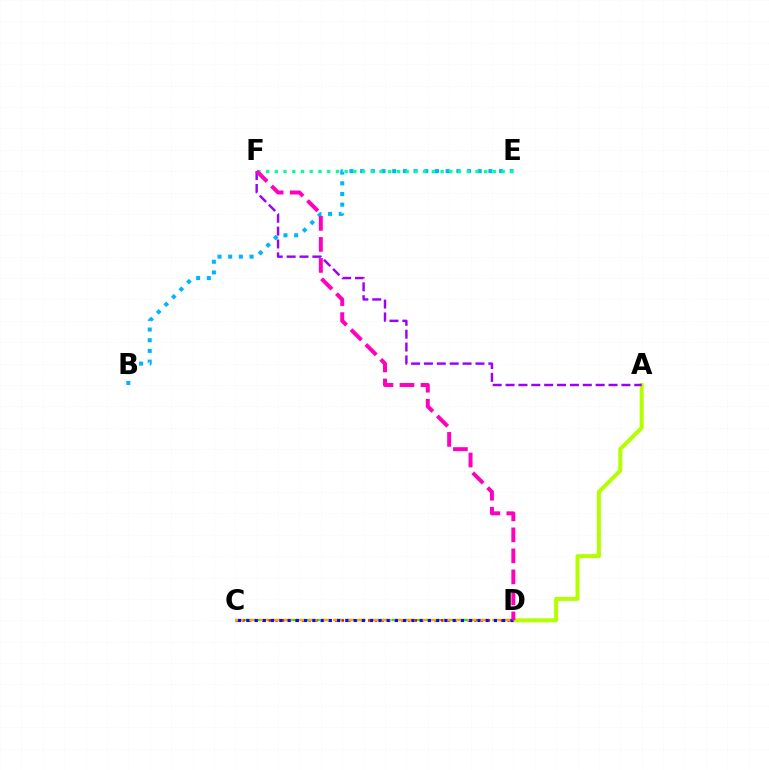{('C', 'D'): [{'color': '#08ff00', 'line_style': 'dashed', 'thickness': 1.54}, {'color': '#ff0000', 'line_style': 'dotted', 'thickness': 1.8}, {'color': '#ffa500', 'line_style': 'dashed', 'thickness': 1.66}, {'color': '#0010ff', 'line_style': 'dotted', 'thickness': 2.24}], ('A', 'D'): [{'color': '#b3ff00', 'line_style': 'solid', 'thickness': 2.89}], ('B', 'E'): [{'color': '#00b5ff', 'line_style': 'dotted', 'thickness': 2.9}], ('E', 'F'): [{'color': '#00ff9d', 'line_style': 'dotted', 'thickness': 2.37}], ('A', 'F'): [{'color': '#9b00ff', 'line_style': 'dashed', 'thickness': 1.75}], ('D', 'F'): [{'color': '#ff00bd', 'line_style': 'dashed', 'thickness': 2.85}]}